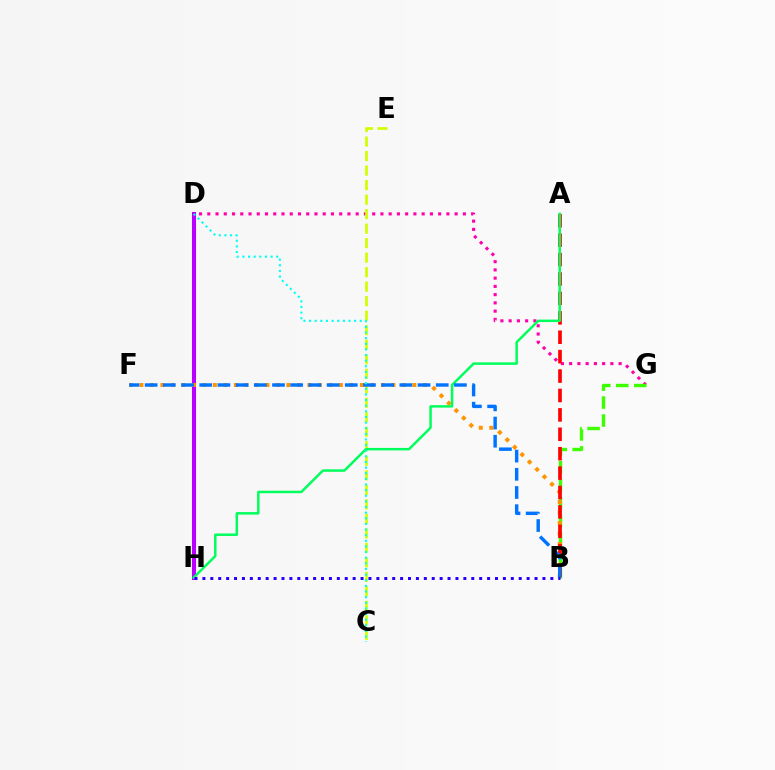{('D', 'G'): [{'color': '#ff00ac', 'line_style': 'dotted', 'thickness': 2.24}], ('D', 'H'): [{'color': '#b900ff', 'line_style': 'solid', 'thickness': 2.92}], ('B', 'G'): [{'color': '#3dff00', 'line_style': 'dashed', 'thickness': 2.44}], ('B', 'F'): [{'color': '#ff9400', 'line_style': 'dotted', 'thickness': 2.85}, {'color': '#0074ff', 'line_style': 'dashed', 'thickness': 2.47}], ('A', 'B'): [{'color': '#ff0000', 'line_style': 'dashed', 'thickness': 2.64}], ('C', 'E'): [{'color': '#d1ff00', 'line_style': 'dashed', 'thickness': 1.97}], ('A', 'H'): [{'color': '#00ff5c', 'line_style': 'solid', 'thickness': 1.79}], ('B', 'H'): [{'color': '#2500ff', 'line_style': 'dotted', 'thickness': 2.15}], ('C', 'D'): [{'color': '#00fff6', 'line_style': 'dotted', 'thickness': 1.53}]}